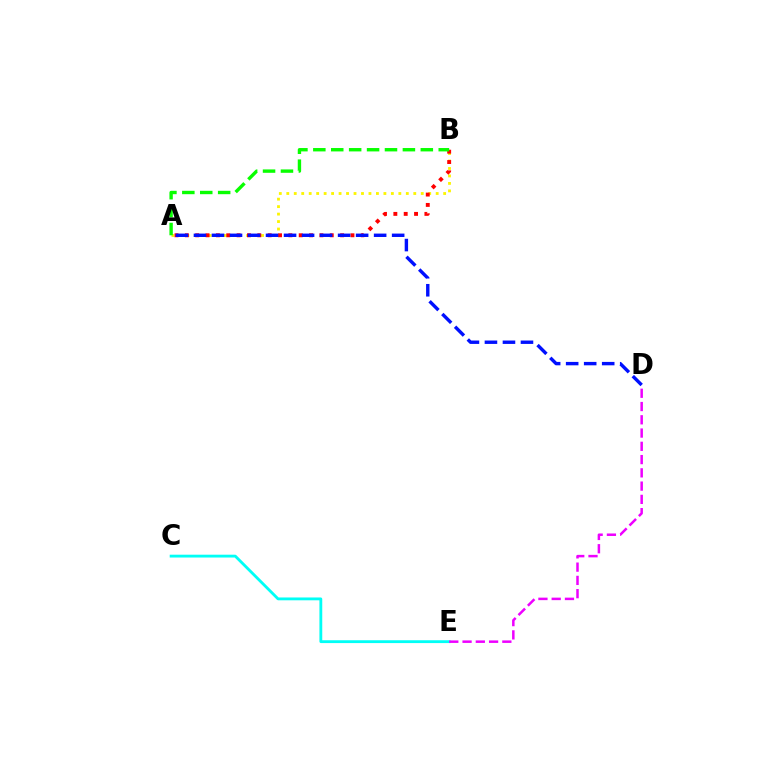{('A', 'B'): [{'color': '#fcf500', 'line_style': 'dotted', 'thickness': 2.03}, {'color': '#ff0000', 'line_style': 'dotted', 'thickness': 2.81}, {'color': '#08ff00', 'line_style': 'dashed', 'thickness': 2.43}], ('C', 'E'): [{'color': '#00fff6', 'line_style': 'solid', 'thickness': 2.04}], ('D', 'E'): [{'color': '#ee00ff', 'line_style': 'dashed', 'thickness': 1.8}], ('A', 'D'): [{'color': '#0010ff', 'line_style': 'dashed', 'thickness': 2.45}]}